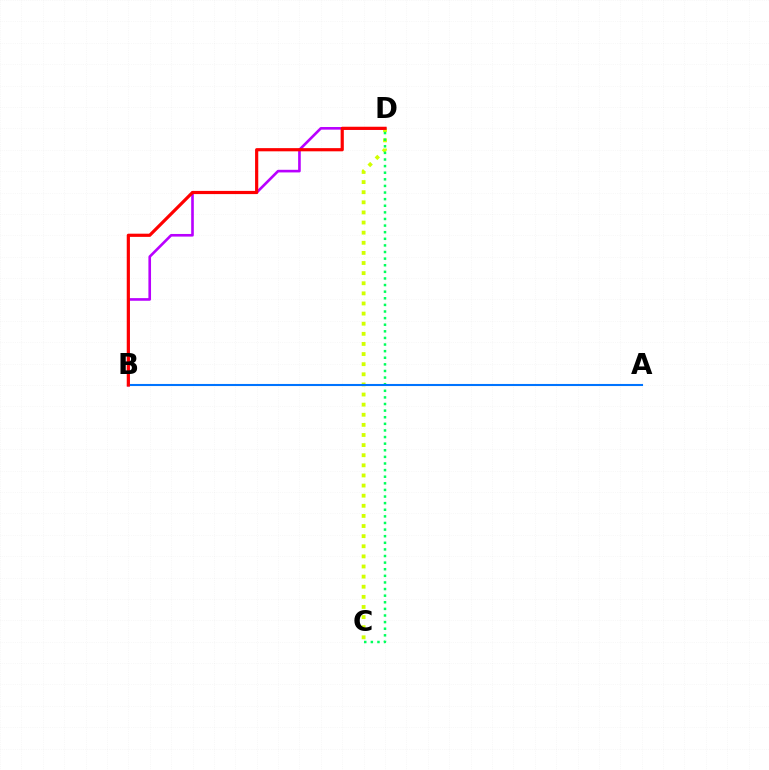{('B', 'D'): [{'color': '#b900ff', 'line_style': 'solid', 'thickness': 1.89}, {'color': '#ff0000', 'line_style': 'solid', 'thickness': 2.29}], ('C', 'D'): [{'color': '#d1ff00', 'line_style': 'dotted', 'thickness': 2.75}, {'color': '#00ff5c', 'line_style': 'dotted', 'thickness': 1.8}], ('A', 'B'): [{'color': '#0074ff', 'line_style': 'solid', 'thickness': 1.5}]}